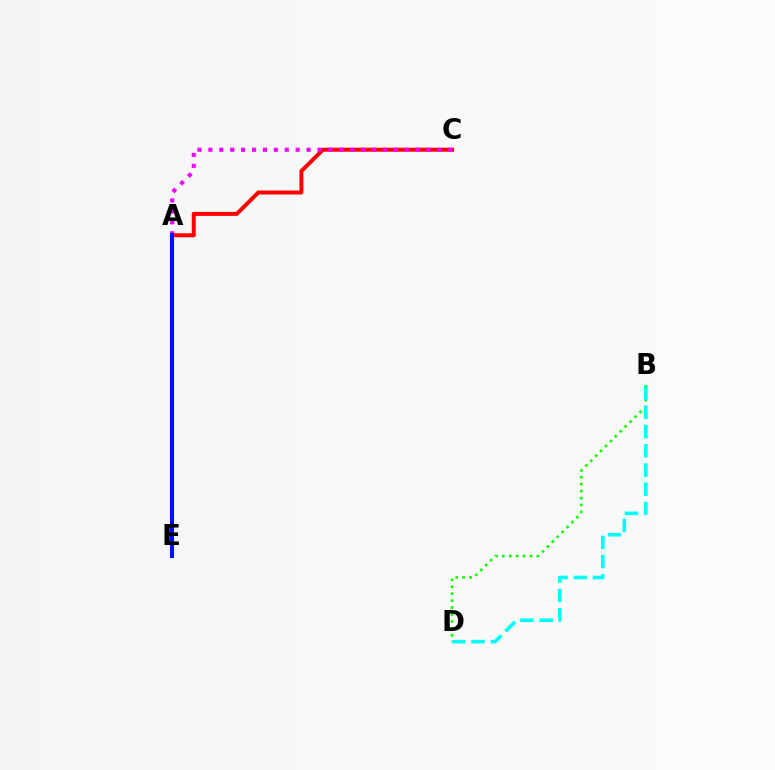{('A', 'C'): [{'color': '#ff0000', 'line_style': 'solid', 'thickness': 2.86}, {'color': '#ee00ff', 'line_style': 'dotted', 'thickness': 2.96}], ('A', 'E'): [{'color': '#fcf500', 'line_style': 'dotted', 'thickness': 2.2}, {'color': '#0010ff', 'line_style': 'solid', 'thickness': 2.93}], ('B', 'D'): [{'color': '#08ff00', 'line_style': 'dotted', 'thickness': 1.88}, {'color': '#00fff6', 'line_style': 'dashed', 'thickness': 2.61}]}